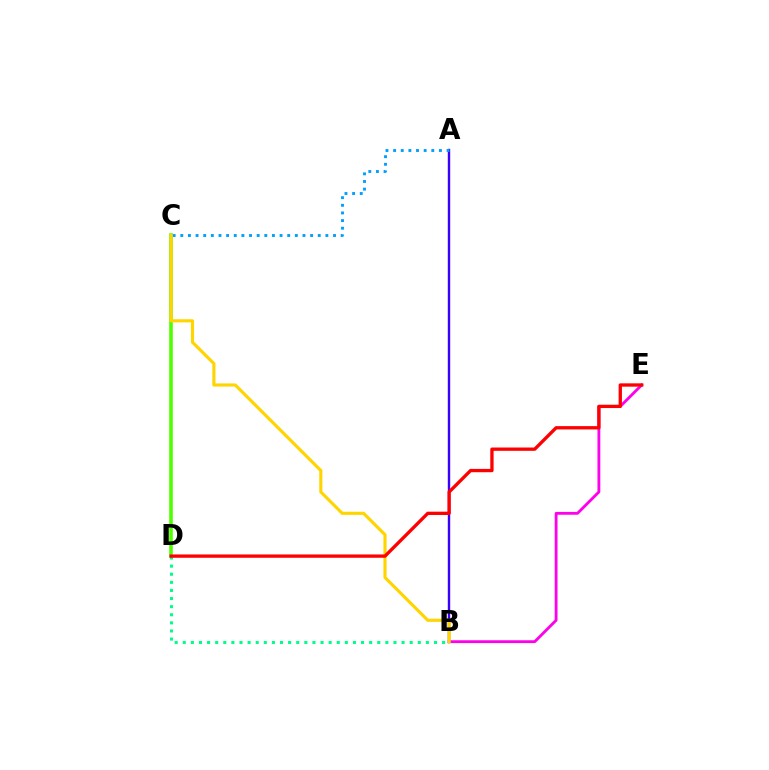{('B', 'E'): [{'color': '#ff00ed', 'line_style': 'solid', 'thickness': 2.04}], ('A', 'B'): [{'color': '#3700ff', 'line_style': 'solid', 'thickness': 1.73}], ('C', 'D'): [{'color': '#4fff00', 'line_style': 'solid', 'thickness': 2.59}], ('A', 'C'): [{'color': '#009eff', 'line_style': 'dotted', 'thickness': 2.07}], ('B', 'D'): [{'color': '#00ff86', 'line_style': 'dotted', 'thickness': 2.2}], ('B', 'C'): [{'color': '#ffd500', 'line_style': 'solid', 'thickness': 2.25}], ('D', 'E'): [{'color': '#ff0000', 'line_style': 'solid', 'thickness': 2.38}]}